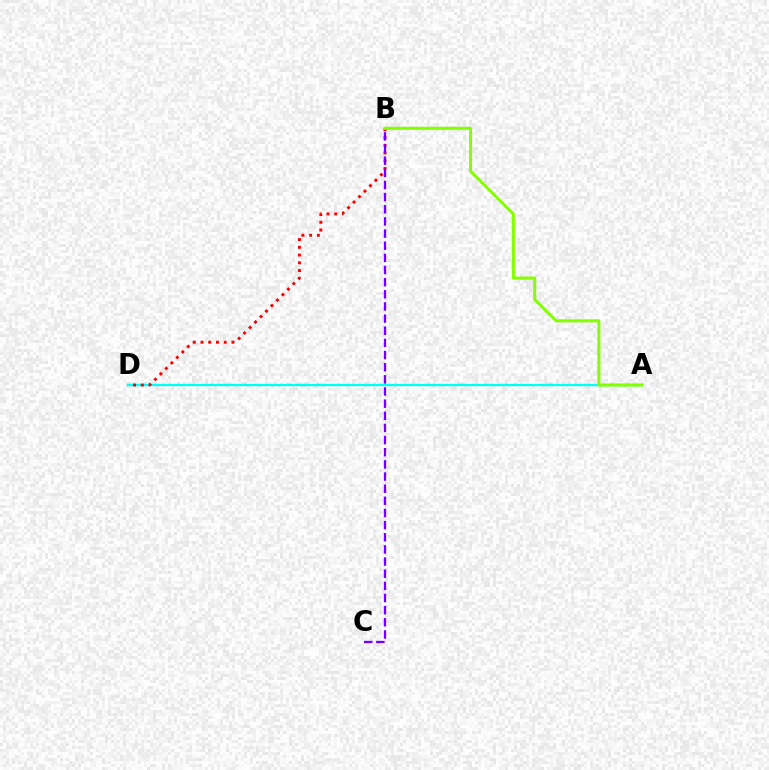{('A', 'D'): [{'color': '#00fff6', 'line_style': 'solid', 'thickness': 1.67}], ('B', 'D'): [{'color': '#ff0000', 'line_style': 'dotted', 'thickness': 2.1}], ('B', 'C'): [{'color': '#7200ff', 'line_style': 'dashed', 'thickness': 1.65}], ('A', 'B'): [{'color': '#84ff00', 'line_style': 'solid', 'thickness': 2.19}]}